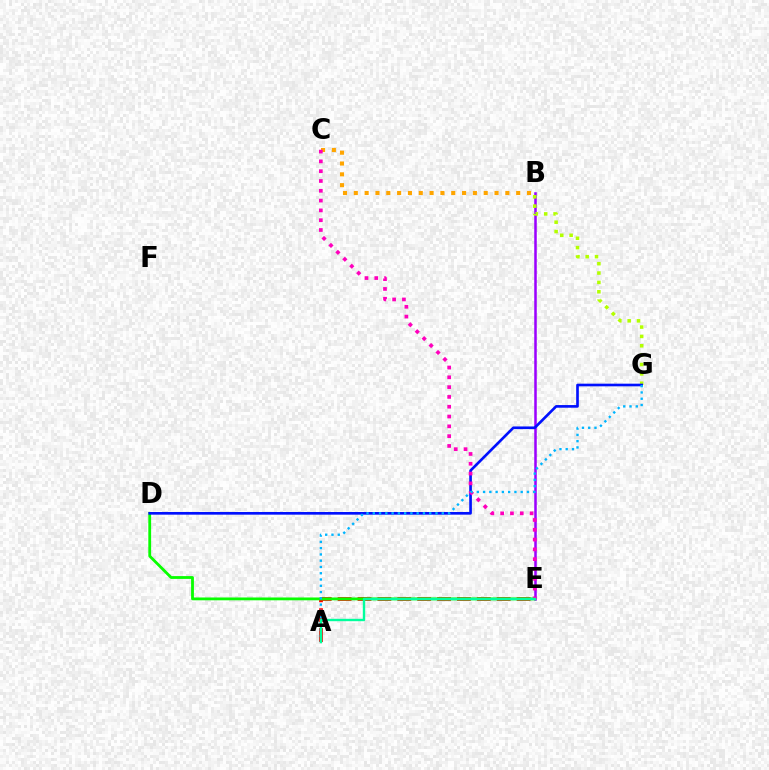{('A', 'E'): [{'color': '#ff0000', 'line_style': 'dashed', 'thickness': 2.7}, {'color': '#00ff9d', 'line_style': 'solid', 'thickness': 1.72}], ('B', 'C'): [{'color': '#ffa500', 'line_style': 'dotted', 'thickness': 2.94}], ('B', 'E'): [{'color': '#9b00ff', 'line_style': 'solid', 'thickness': 1.82}], ('B', 'G'): [{'color': '#b3ff00', 'line_style': 'dotted', 'thickness': 2.54}], ('D', 'E'): [{'color': '#08ff00', 'line_style': 'solid', 'thickness': 2.03}], ('D', 'G'): [{'color': '#0010ff', 'line_style': 'solid', 'thickness': 1.91}], ('C', 'E'): [{'color': '#ff00bd', 'line_style': 'dotted', 'thickness': 2.66}], ('A', 'G'): [{'color': '#00b5ff', 'line_style': 'dotted', 'thickness': 1.7}]}